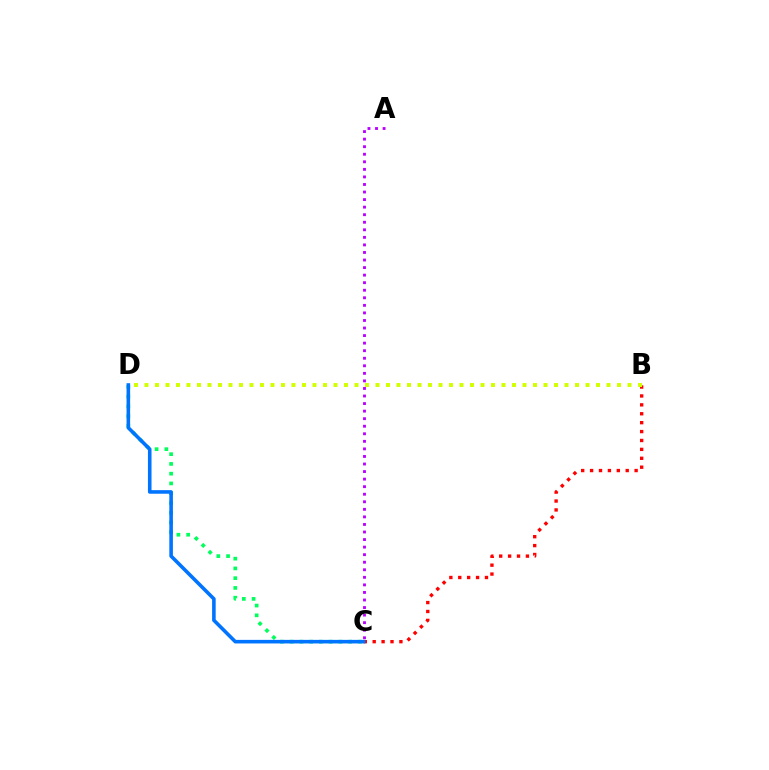{('B', 'C'): [{'color': '#ff0000', 'line_style': 'dotted', 'thickness': 2.42}], ('C', 'D'): [{'color': '#00ff5c', 'line_style': 'dotted', 'thickness': 2.65}, {'color': '#0074ff', 'line_style': 'solid', 'thickness': 2.58}], ('B', 'D'): [{'color': '#d1ff00', 'line_style': 'dotted', 'thickness': 2.85}], ('A', 'C'): [{'color': '#b900ff', 'line_style': 'dotted', 'thickness': 2.05}]}